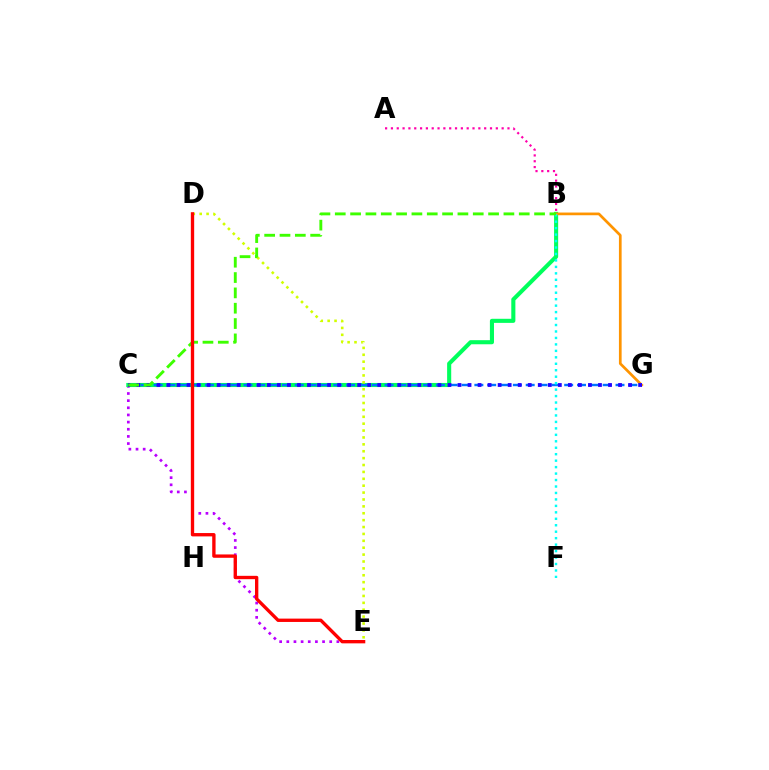{('C', 'E'): [{'color': '#b900ff', 'line_style': 'dotted', 'thickness': 1.94}], ('B', 'C'): [{'color': '#00ff5c', 'line_style': 'solid', 'thickness': 2.95}, {'color': '#3dff00', 'line_style': 'dashed', 'thickness': 2.08}], ('A', 'B'): [{'color': '#ff00ac', 'line_style': 'dotted', 'thickness': 1.58}], ('B', 'G'): [{'color': '#ff9400', 'line_style': 'solid', 'thickness': 1.95}], ('C', 'G'): [{'color': '#0074ff', 'line_style': 'dashed', 'thickness': 1.74}, {'color': '#2500ff', 'line_style': 'dotted', 'thickness': 2.73}], ('B', 'F'): [{'color': '#00fff6', 'line_style': 'dotted', 'thickness': 1.75}], ('D', 'E'): [{'color': '#d1ff00', 'line_style': 'dotted', 'thickness': 1.87}, {'color': '#ff0000', 'line_style': 'solid', 'thickness': 2.41}]}